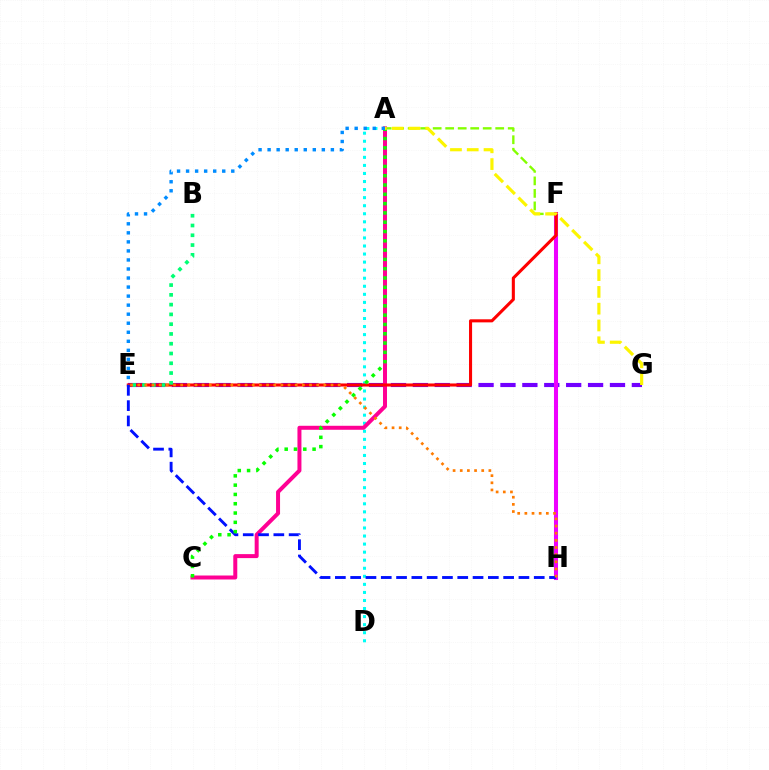{('A', 'D'): [{'color': '#00fff6', 'line_style': 'dotted', 'thickness': 2.19}], ('E', 'G'): [{'color': '#7200ff', 'line_style': 'dashed', 'thickness': 2.98}], ('A', 'F'): [{'color': '#84ff00', 'line_style': 'dashed', 'thickness': 1.7}], ('A', 'C'): [{'color': '#ff0094', 'line_style': 'solid', 'thickness': 2.87}, {'color': '#08ff00', 'line_style': 'dotted', 'thickness': 2.53}], ('F', 'H'): [{'color': '#ee00ff', 'line_style': 'solid', 'thickness': 2.92}], ('E', 'F'): [{'color': '#ff0000', 'line_style': 'solid', 'thickness': 2.21}], ('B', 'E'): [{'color': '#00ff74', 'line_style': 'dotted', 'thickness': 2.66}], ('E', 'H'): [{'color': '#0010ff', 'line_style': 'dashed', 'thickness': 2.08}, {'color': '#ff7c00', 'line_style': 'dotted', 'thickness': 1.95}], ('A', 'G'): [{'color': '#fcf500', 'line_style': 'dashed', 'thickness': 2.28}], ('A', 'E'): [{'color': '#008cff', 'line_style': 'dotted', 'thickness': 2.46}]}